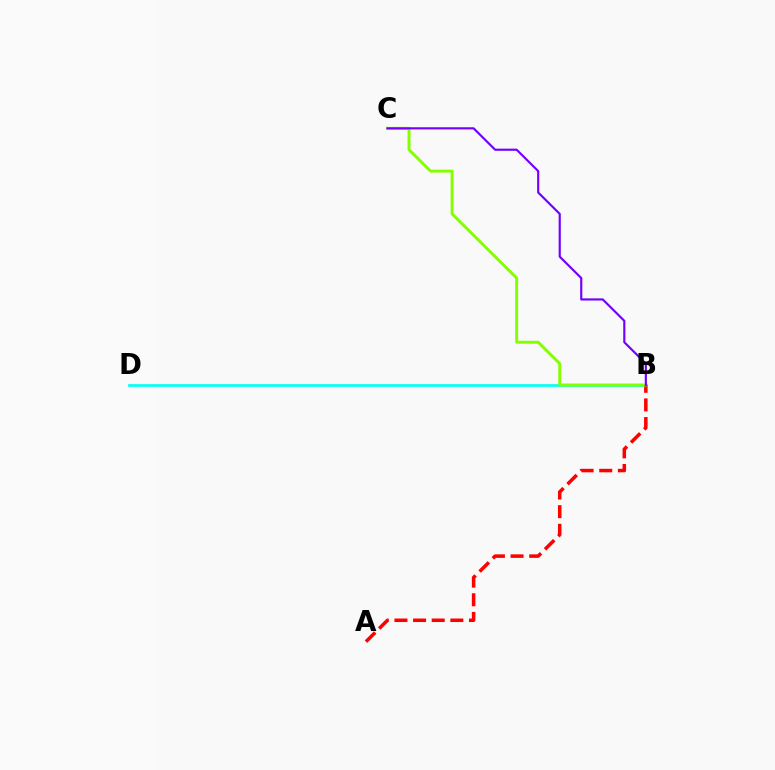{('B', 'D'): [{'color': '#00fff6', 'line_style': 'solid', 'thickness': 1.93}], ('A', 'B'): [{'color': '#ff0000', 'line_style': 'dashed', 'thickness': 2.53}], ('B', 'C'): [{'color': '#84ff00', 'line_style': 'solid', 'thickness': 2.11}, {'color': '#7200ff', 'line_style': 'solid', 'thickness': 1.55}]}